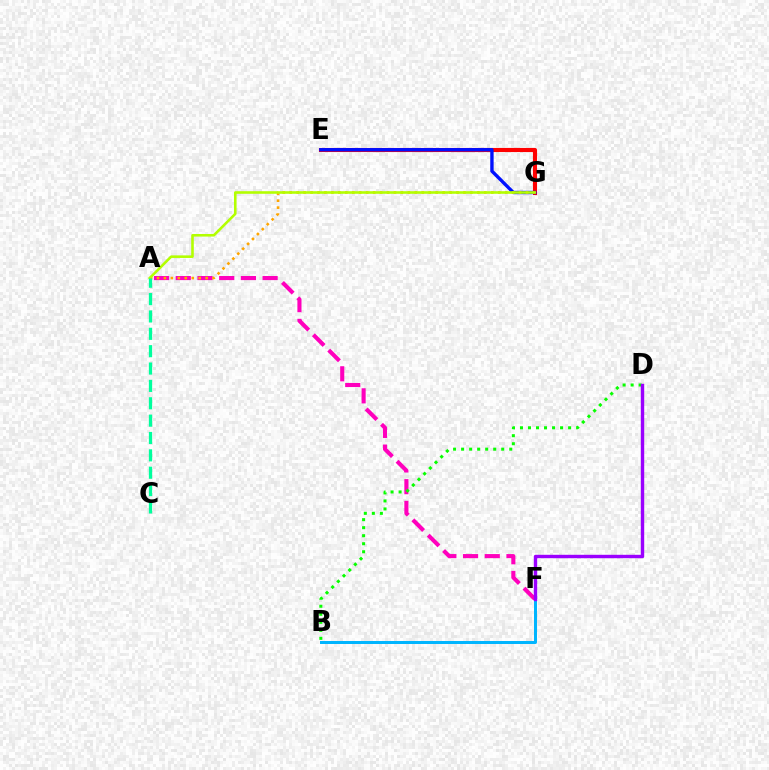{('A', 'F'): [{'color': '#ff00bd', 'line_style': 'dashed', 'thickness': 2.95}], ('E', 'G'): [{'color': '#ff0000', 'line_style': 'solid', 'thickness': 2.96}, {'color': '#0010ff', 'line_style': 'solid', 'thickness': 2.42}], ('B', 'F'): [{'color': '#00b5ff', 'line_style': 'solid', 'thickness': 2.15}], ('B', 'D'): [{'color': '#08ff00', 'line_style': 'dotted', 'thickness': 2.18}], ('D', 'F'): [{'color': '#9b00ff', 'line_style': 'solid', 'thickness': 2.45}], ('A', 'G'): [{'color': '#ffa500', 'line_style': 'dotted', 'thickness': 1.89}, {'color': '#b3ff00', 'line_style': 'solid', 'thickness': 1.86}], ('A', 'C'): [{'color': '#00ff9d', 'line_style': 'dashed', 'thickness': 2.36}]}